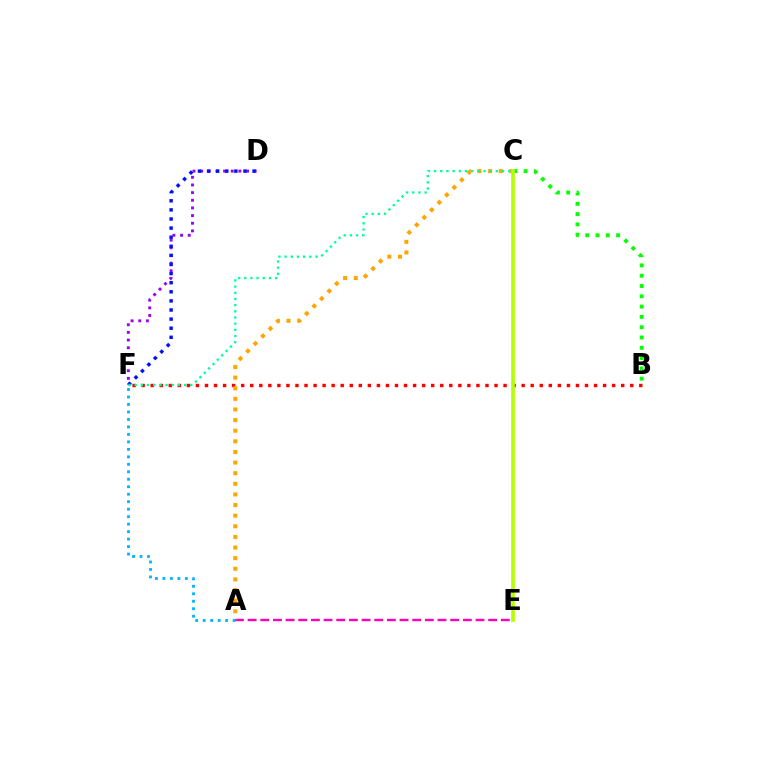{('B', 'C'): [{'color': '#08ff00', 'line_style': 'dotted', 'thickness': 2.8}], ('B', 'F'): [{'color': '#ff0000', 'line_style': 'dotted', 'thickness': 2.46}], ('D', 'F'): [{'color': '#9b00ff', 'line_style': 'dotted', 'thickness': 2.08}, {'color': '#0010ff', 'line_style': 'dotted', 'thickness': 2.47}], ('A', 'E'): [{'color': '#ff00bd', 'line_style': 'dashed', 'thickness': 1.72}], ('A', 'C'): [{'color': '#ffa500', 'line_style': 'dotted', 'thickness': 2.89}], ('A', 'F'): [{'color': '#00b5ff', 'line_style': 'dotted', 'thickness': 2.03}], ('C', 'F'): [{'color': '#00ff9d', 'line_style': 'dotted', 'thickness': 1.68}], ('C', 'E'): [{'color': '#b3ff00', 'line_style': 'solid', 'thickness': 2.62}]}